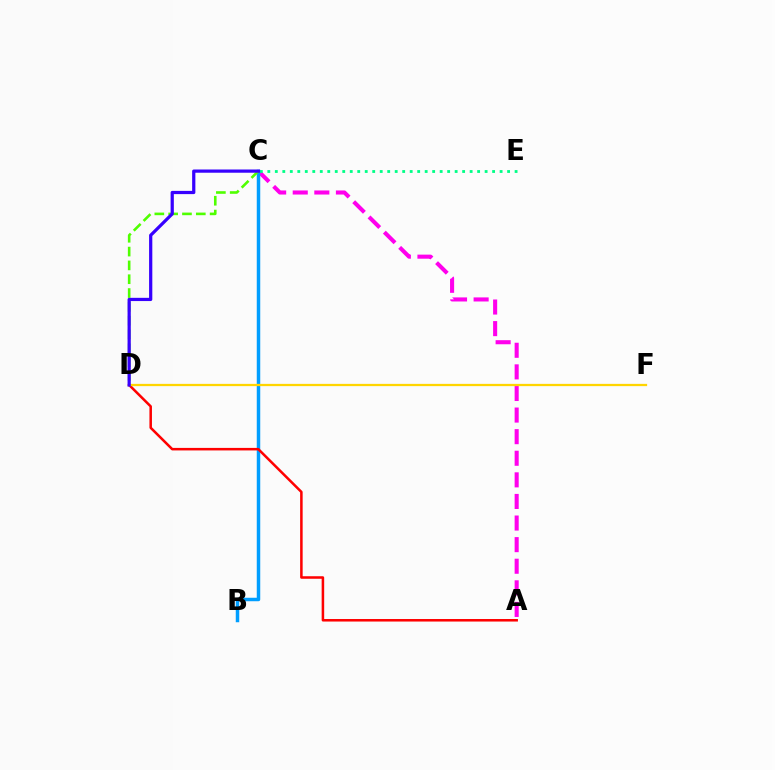{('A', 'C'): [{'color': '#ff00ed', 'line_style': 'dashed', 'thickness': 2.93}], ('C', 'E'): [{'color': '#00ff86', 'line_style': 'dotted', 'thickness': 2.04}], ('B', 'C'): [{'color': '#009eff', 'line_style': 'solid', 'thickness': 2.51}], ('C', 'D'): [{'color': '#4fff00', 'line_style': 'dashed', 'thickness': 1.88}, {'color': '#3700ff', 'line_style': 'solid', 'thickness': 2.32}], ('A', 'D'): [{'color': '#ff0000', 'line_style': 'solid', 'thickness': 1.82}], ('D', 'F'): [{'color': '#ffd500', 'line_style': 'solid', 'thickness': 1.63}]}